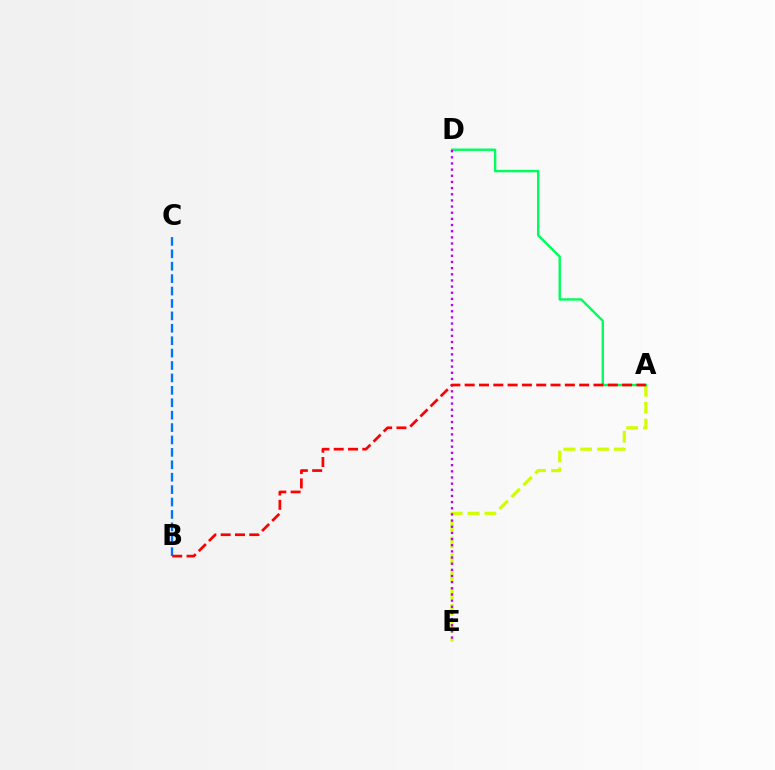{('A', 'E'): [{'color': '#d1ff00', 'line_style': 'dashed', 'thickness': 2.29}], ('A', 'D'): [{'color': '#00ff5c', 'line_style': 'solid', 'thickness': 1.73}], ('D', 'E'): [{'color': '#b900ff', 'line_style': 'dotted', 'thickness': 1.67}], ('B', 'C'): [{'color': '#0074ff', 'line_style': 'dashed', 'thickness': 1.69}], ('A', 'B'): [{'color': '#ff0000', 'line_style': 'dashed', 'thickness': 1.94}]}